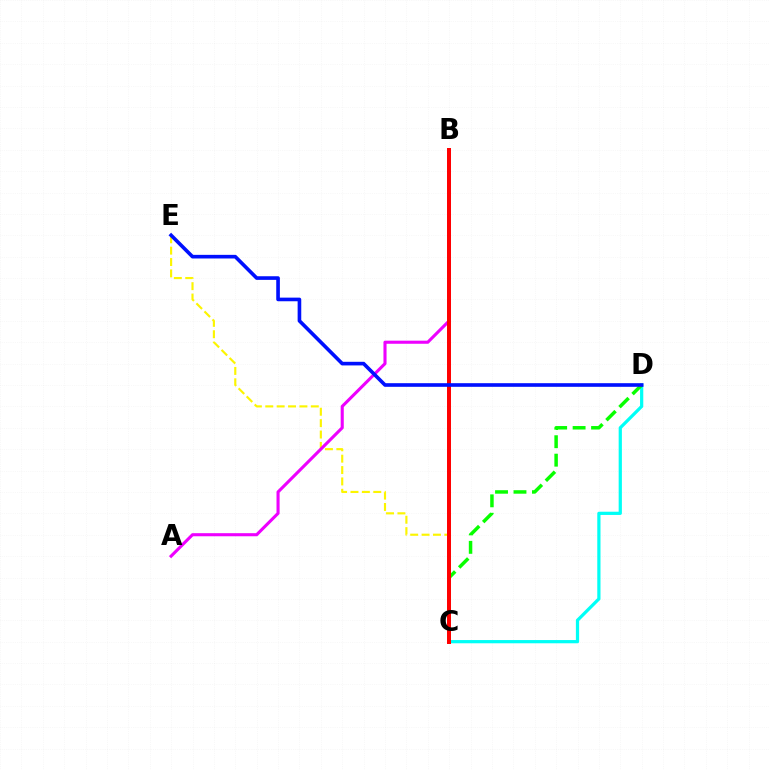{('C', 'E'): [{'color': '#fcf500', 'line_style': 'dashed', 'thickness': 1.55}], ('A', 'B'): [{'color': '#ee00ff', 'line_style': 'solid', 'thickness': 2.23}], ('C', 'D'): [{'color': '#00fff6', 'line_style': 'solid', 'thickness': 2.32}, {'color': '#08ff00', 'line_style': 'dashed', 'thickness': 2.51}], ('B', 'C'): [{'color': '#ff0000', 'line_style': 'solid', 'thickness': 2.86}], ('D', 'E'): [{'color': '#0010ff', 'line_style': 'solid', 'thickness': 2.61}]}